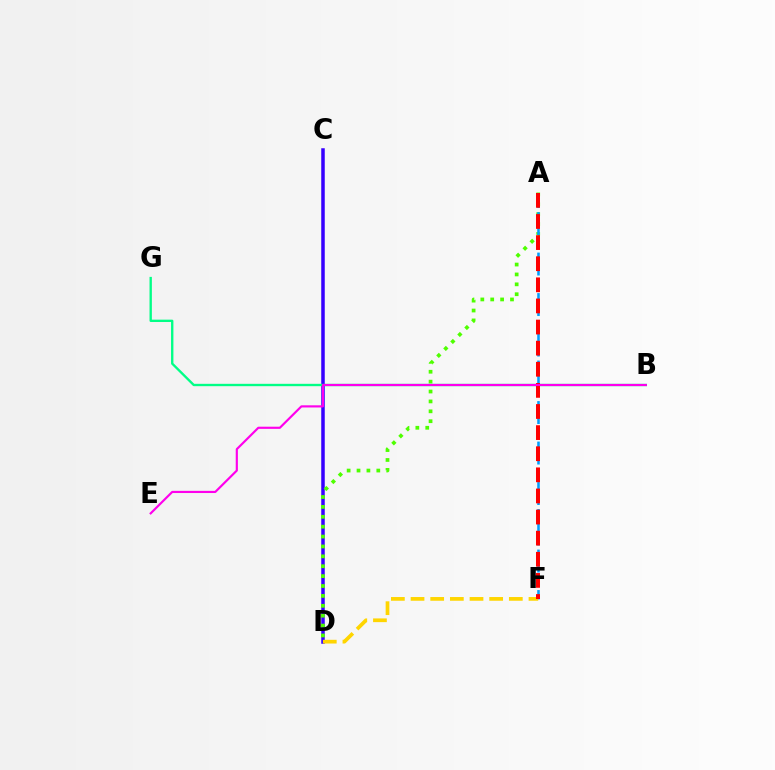{('C', 'D'): [{'color': '#3700ff', 'line_style': 'solid', 'thickness': 2.53}], ('A', 'D'): [{'color': '#4fff00', 'line_style': 'dotted', 'thickness': 2.69}], ('A', 'F'): [{'color': '#009eff', 'line_style': 'dashed', 'thickness': 1.83}, {'color': '#ff0000', 'line_style': 'dashed', 'thickness': 2.87}], ('B', 'G'): [{'color': '#00ff86', 'line_style': 'solid', 'thickness': 1.7}], ('D', 'F'): [{'color': '#ffd500', 'line_style': 'dashed', 'thickness': 2.67}], ('B', 'E'): [{'color': '#ff00ed', 'line_style': 'solid', 'thickness': 1.56}]}